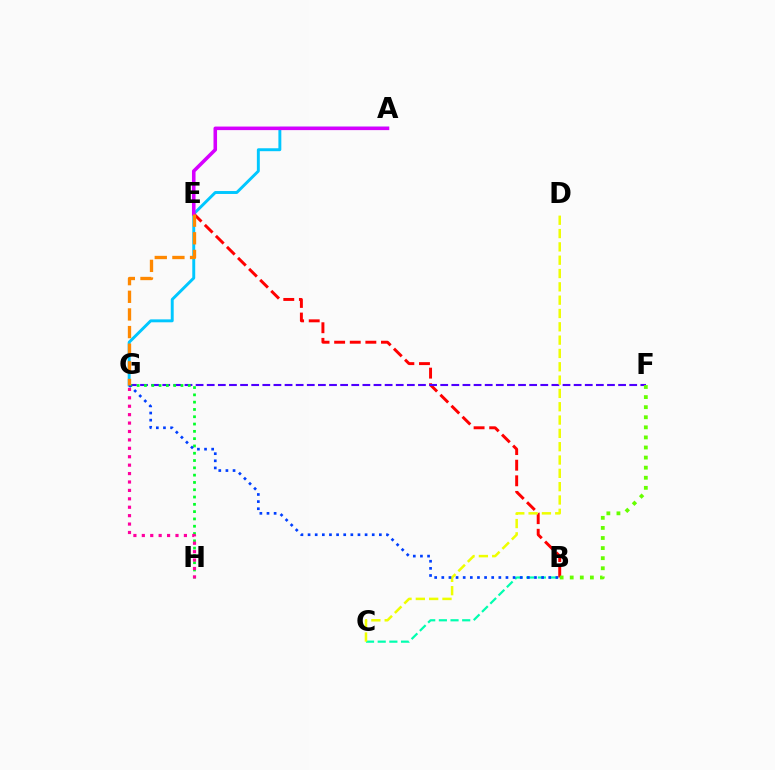{('A', 'G'): [{'color': '#00c7ff', 'line_style': 'solid', 'thickness': 2.11}], ('B', 'E'): [{'color': '#ff0000', 'line_style': 'dashed', 'thickness': 2.12}], ('F', 'G'): [{'color': '#4f00ff', 'line_style': 'dashed', 'thickness': 1.51}], ('B', 'C'): [{'color': '#00ffaf', 'line_style': 'dashed', 'thickness': 1.58}], ('G', 'H'): [{'color': '#00ff27', 'line_style': 'dotted', 'thickness': 1.98}, {'color': '#ff00a0', 'line_style': 'dotted', 'thickness': 2.29}], ('B', 'F'): [{'color': '#66ff00', 'line_style': 'dotted', 'thickness': 2.74}], ('C', 'D'): [{'color': '#eeff00', 'line_style': 'dashed', 'thickness': 1.81}], ('B', 'G'): [{'color': '#003fff', 'line_style': 'dotted', 'thickness': 1.94}], ('A', 'E'): [{'color': '#d600ff', 'line_style': 'solid', 'thickness': 2.56}], ('E', 'G'): [{'color': '#ff8800', 'line_style': 'dashed', 'thickness': 2.4}]}